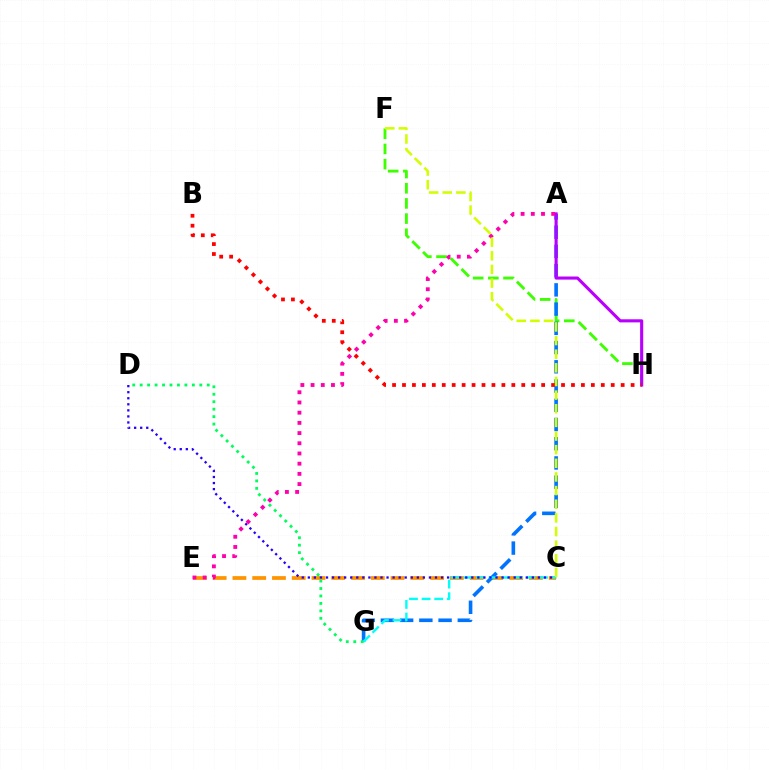{('C', 'E'): [{'color': '#ff9400', 'line_style': 'dashed', 'thickness': 2.69}], ('F', 'H'): [{'color': '#3dff00', 'line_style': 'dashed', 'thickness': 2.06}], ('A', 'G'): [{'color': '#0074ff', 'line_style': 'dashed', 'thickness': 2.61}], ('D', 'G'): [{'color': '#00ff5c', 'line_style': 'dotted', 'thickness': 2.03}], ('A', 'H'): [{'color': '#b900ff', 'line_style': 'solid', 'thickness': 2.23}], ('C', 'G'): [{'color': '#00fff6', 'line_style': 'dashed', 'thickness': 1.71}], ('B', 'H'): [{'color': '#ff0000', 'line_style': 'dotted', 'thickness': 2.7}], ('C', 'D'): [{'color': '#2500ff', 'line_style': 'dotted', 'thickness': 1.65}], ('A', 'E'): [{'color': '#ff00ac', 'line_style': 'dotted', 'thickness': 2.77}], ('C', 'F'): [{'color': '#d1ff00', 'line_style': 'dashed', 'thickness': 1.85}]}